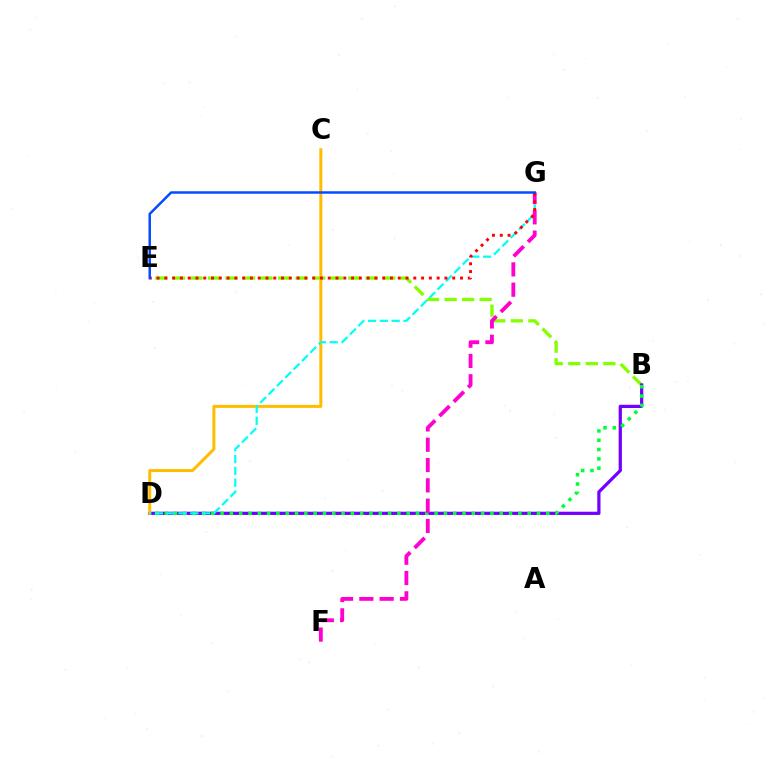{('B', 'E'): [{'color': '#84ff00', 'line_style': 'dashed', 'thickness': 2.38}], ('B', 'D'): [{'color': '#7200ff', 'line_style': 'solid', 'thickness': 2.33}, {'color': '#00ff39', 'line_style': 'dotted', 'thickness': 2.53}], ('C', 'D'): [{'color': '#ffbd00', 'line_style': 'solid', 'thickness': 2.16}], ('D', 'G'): [{'color': '#00fff6', 'line_style': 'dashed', 'thickness': 1.6}], ('F', 'G'): [{'color': '#ff00cf', 'line_style': 'dashed', 'thickness': 2.76}], ('E', 'G'): [{'color': '#ff0000', 'line_style': 'dotted', 'thickness': 2.11}, {'color': '#004bff', 'line_style': 'solid', 'thickness': 1.78}]}